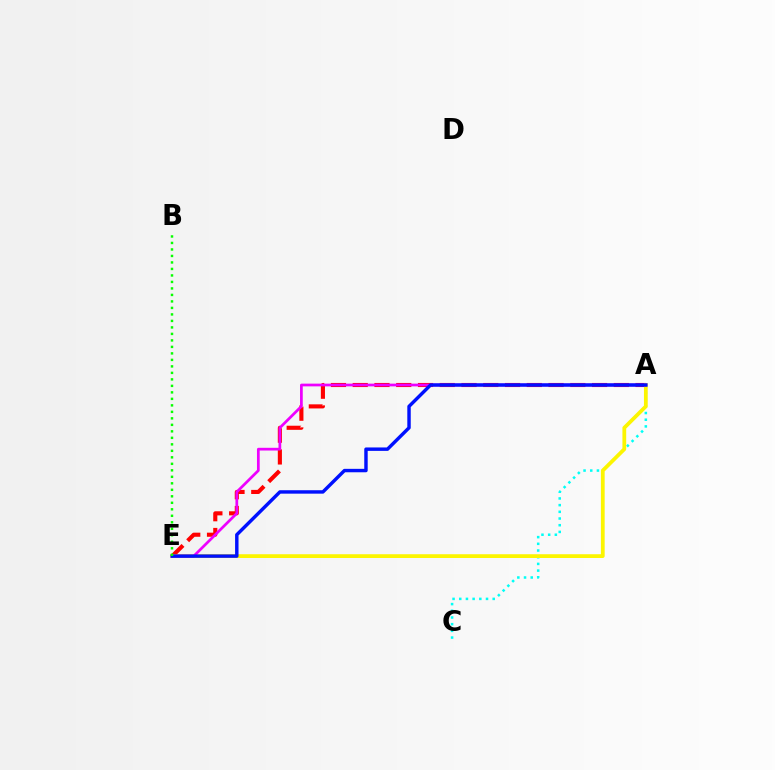{('A', 'C'): [{'color': '#00fff6', 'line_style': 'dotted', 'thickness': 1.82}], ('A', 'E'): [{'color': '#ff0000', 'line_style': 'dashed', 'thickness': 2.96}, {'color': '#fcf500', 'line_style': 'solid', 'thickness': 2.72}, {'color': '#ee00ff', 'line_style': 'solid', 'thickness': 1.96}, {'color': '#0010ff', 'line_style': 'solid', 'thickness': 2.47}], ('B', 'E'): [{'color': '#08ff00', 'line_style': 'dotted', 'thickness': 1.77}]}